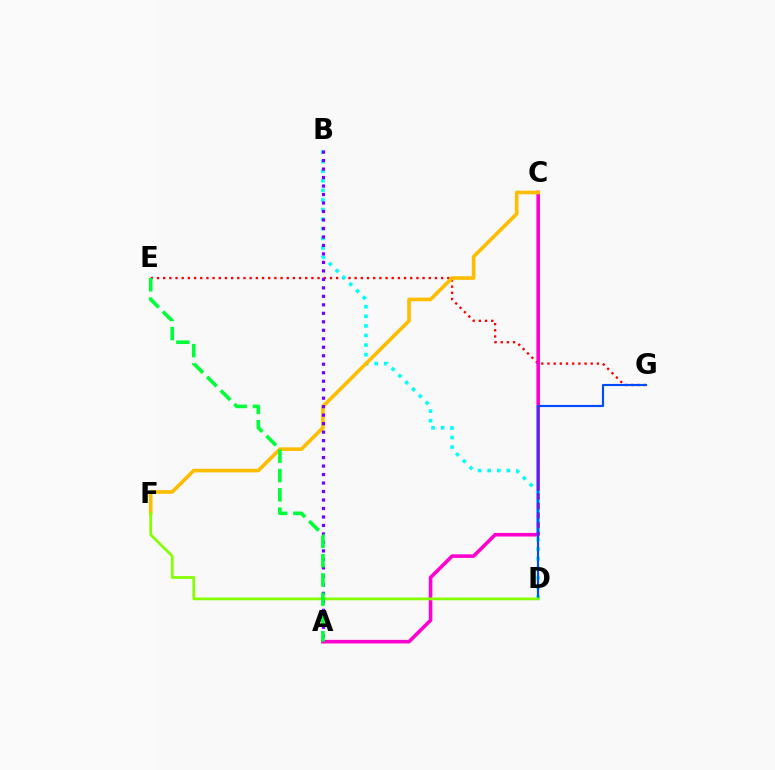{('E', 'G'): [{'color': '#ff0000', 'line_style': 'dotted', 'thickness': 1.68}], ('A', 'C'): [{'color': '#ff00cf', 'line_style': 'solid', 'thickness': 2.59}], ('B', 'D'): [{'color': '#00fff6', 'line_style': 'dotted', 'thickness': 2.61}], ('D', 'G'): [{'color': '#004bff', 'line_style': 'solid', 'thickness': 1.54}], ('C', 'F'): [{'color': '#ffbd00', 'line_style': 'solid', 'thickness': 2.62}], ('D', 'F'): [{'color': '#84ff00', 'line_style': 'solid', 'thickness': 1.96}], ('A', 'B'): [{'color': '#7200ff', 'line_style': 'dotted', 'thickness': 2.31}], ('A', 'E'): [{'color': '#00ff39', 'line_style': 'dashed', 'thickness': 2.62}]}